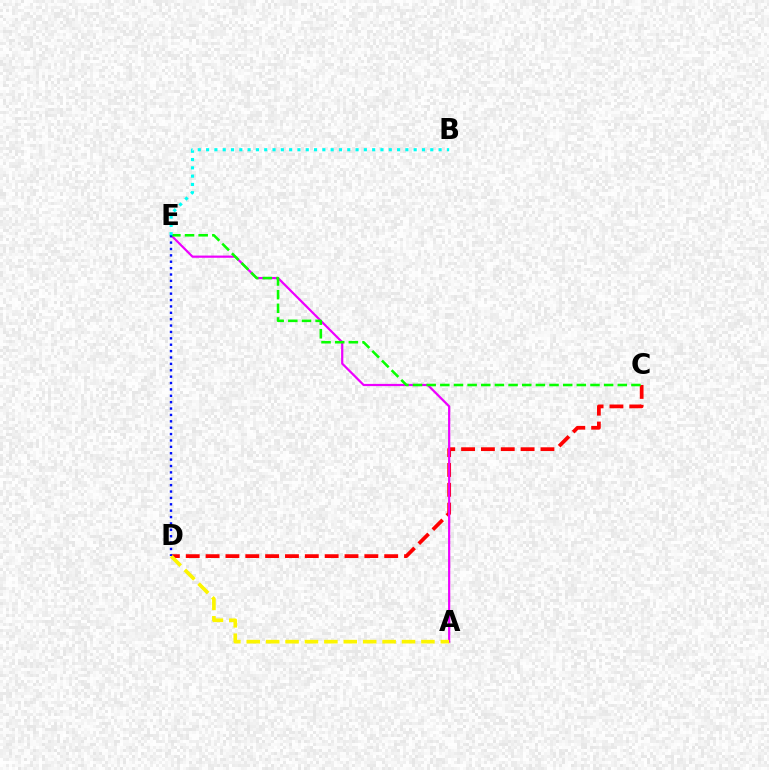{('C', 'D'): [{'color': '#ff0000', 'line_style': 'dashed', 'thickness': 2.7}], ('A', 'E'): [{'color': '#ee00ff', 'line_style': 'solid', 'thickness': 1.59}], ('C', 'E'): [{'color': '#08ff00', 'line_style': 'dashed', 'thickness': 1.85}], ('A', 'D'): [{'color': '#fcf500', 'line_style': 'dashed', 'thickness': 2.64}], ('D', 'E'): [{'color': '#0010ff', 'line_style': 'dotted', 'thickness': 1.73}], ('B', 'E'): [{'color': '#00fff6', 'line_style': 'dotted', 'thickness': 2.26}]}